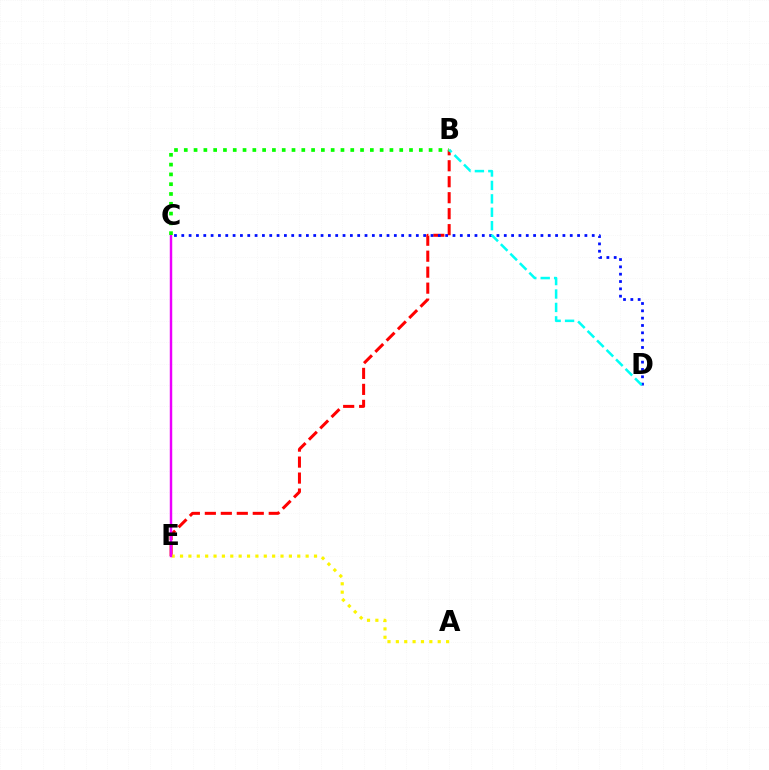{('B', 'E'): [{'color': '#ff0000', 'line_style': 'dashed', 'thickness': 2.17}], ('C', 'D'): [{'color': '#0010ff', 'line_style': 'dotted', 'thickness': 1.99}], ('A', 'E'): [{'color': '#fcf500', 'line_style': 'dotted', 'thickness': 2.27}], ('C', 'E'): [{'color': '#ee00ff', 'line_style': 'solid', 'thickness': 1.76}], ('B', 'C'): [{'color': '#08ff00', 'line_style': 'dotted', 'thickness': 2.66}], ('B', 'D'): [{'color': '#00fff6', 'line_style': 'dashed', 'thickness': 1.82}]}